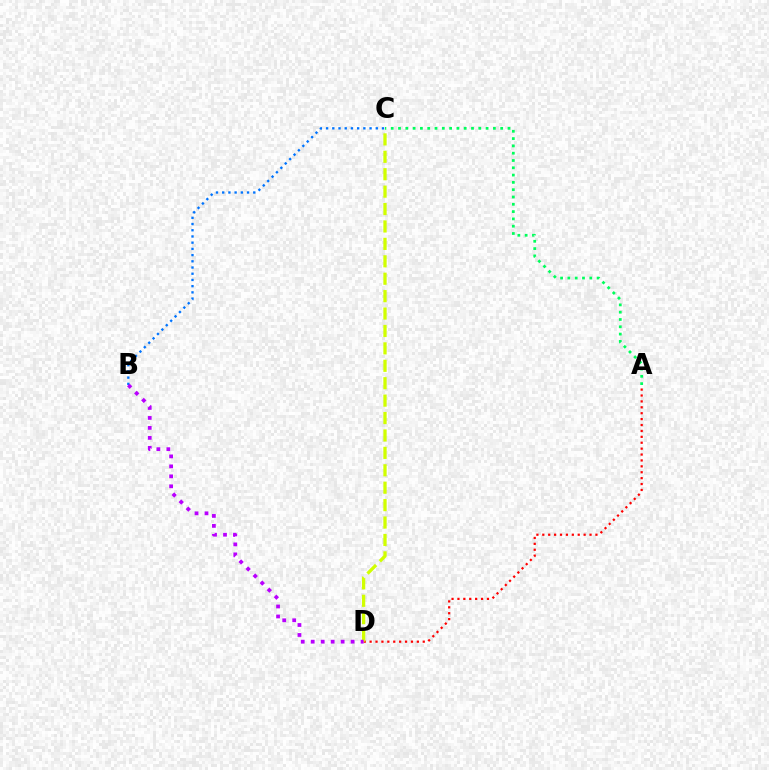{('B', 'C'): [{'color': '#0074ff', 'line_style': 'dotted', 'thickness': 1.69}], ('A', 'C'): [{'color': '#00ff5c', 'line_style': 'dotted', 'thickness': 1.98}], ('A', 'D'): [{'color': '#ff0000', 'line_style': 'dotted', 'thickness': 1.6}], ('C', 'D'): [{'color': '#d1ff00', 'line_style': 'dashed', 'thickness': 2.37}], ('B', 'D'): [{'color': '#b900ff', 'line_style': 'dotted', 'thickness': 2.71}]}